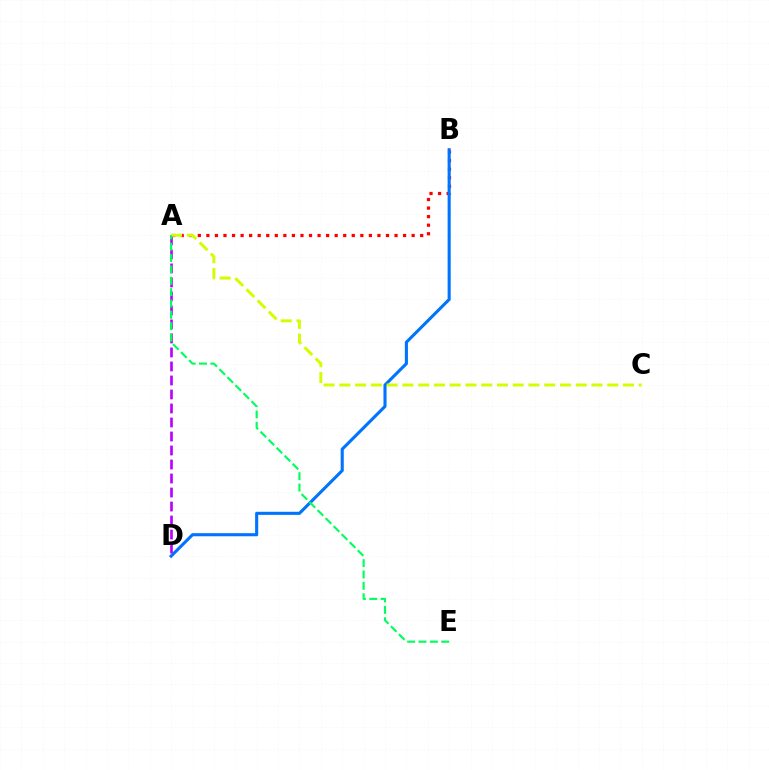{('A', 'B'): [{'color': '#ff0000', 'line_style': 'dotted', 'thickness': 2.32}], ('B', 'D'): [{'color': '#0074ff', 'line_style': 'solid', 'thickness': 2.23}], ('A', 'D'): [{'color': '#b900ff', 'line_style': 'dashed', 'thickness': 1.9}], ('A', 'C'): [{'color': '#d1ff00', 'line_style': 'dashed', 'thickness': 2.14}], ('A', 'E'): [{'color': '#00ff5c', 'line_style': 'dashed', 'thickness': 1.54}]}